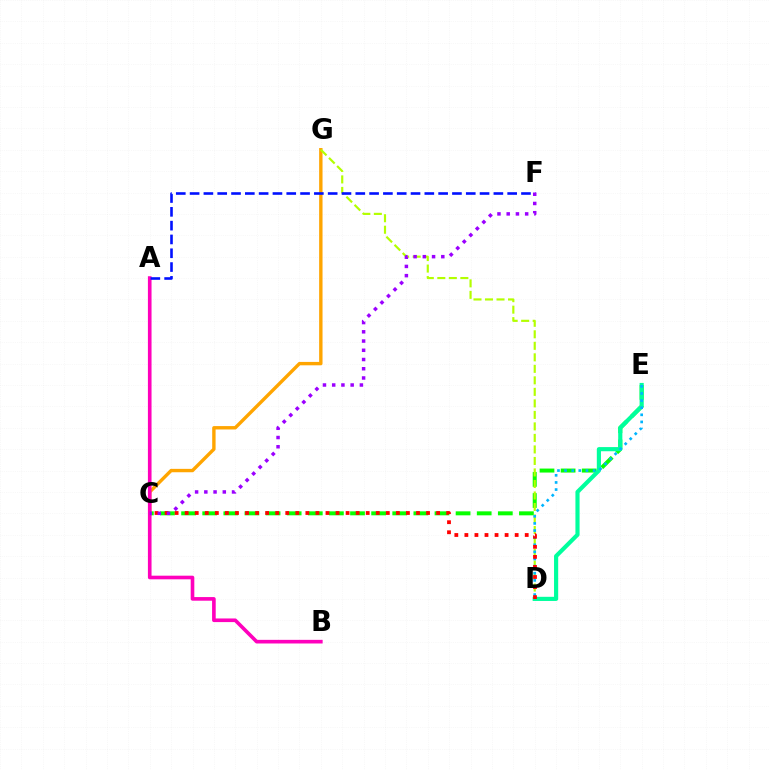{('C', 'E'): [{'color': '#08ff00', 'line_style': 'dashed', 'thickness': 2.87}], ('C', 'G'): [{'color': '#ffa500', 'line_style': 'solid', 'thickness': 2.44}], ('D', 'E'): [{'color': '#00ff9d', 'line_style': 'solid', 'thickness': 2.99}, {'color': '#00b5ff', 'line_style': 'dotted', 'thickness': 1.93}], ('D', 'G'): [{'color': '#b3ff00', 'line_style': 'dashed', 'thickness': 1.56}], ('A', 'B'): [{'color': '#ff00bd', 'line_style': 'solid', 'thickness': 2.62}], ('C', 'D'): [{'color': '#ff0000', 'line_style': 'dotted', 'thickness': 2.73}], ('A', 'F'): [{'color': '#0010ff', 'line_style': 'dashed', 'thickness': 1.88}], ('C', 'F'): [{'color': '#9b00ff', 'line_style': 'dotted', 'thickness': 2.51}]}